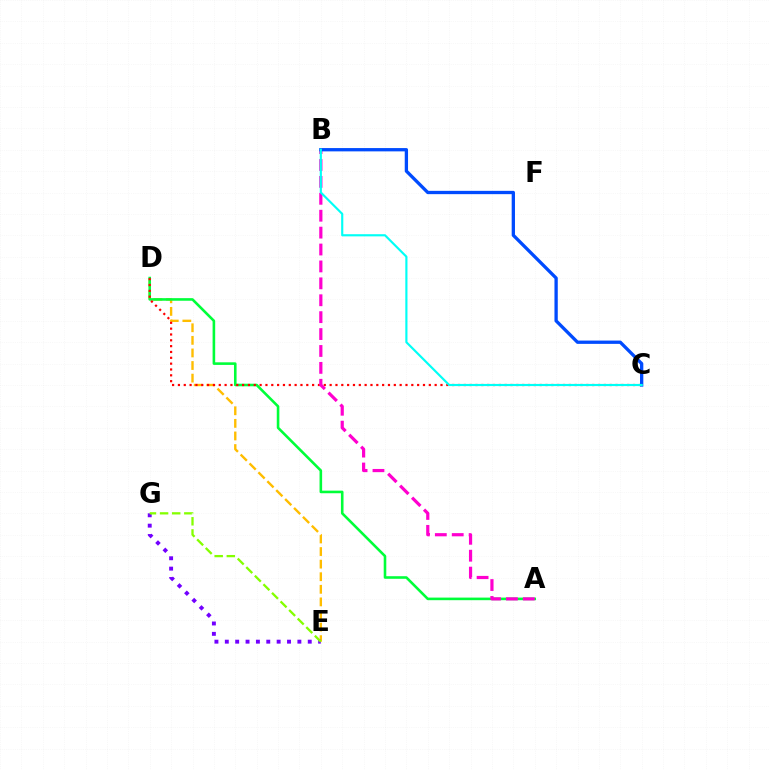{('D', 'E'): [{'color': '#ffbd00', 'line_style': 'dashed', 'thickness': 1.71}], ('A', 'D'): [{'color': '#00ff39', 'line_style': 'solid', 'thickness': 1.87}], ('E', 'G'): [{'color': '#7200ff', 'line_style': 'dotted', 'thickness': 2.82}, {'color': '#84ff00', 'line_style': 'dashed', 'thickness': 1.65}], ('C', 'D'): [{'color': '#ff0000', 'line_style': 'dotted', 'thickness': 1.59}], ('A', 'B'): [{'color': '#ff00cf', 'line_style': 'dashed', 'thickness': 2.3}], ('B', 'C'): [{'color': '#004bff', 'line_style': 'solid', 'thickness': 2.38}, {'color': '#00fff6', 'line_style': 'solid', 'thickness': 1.55}]}